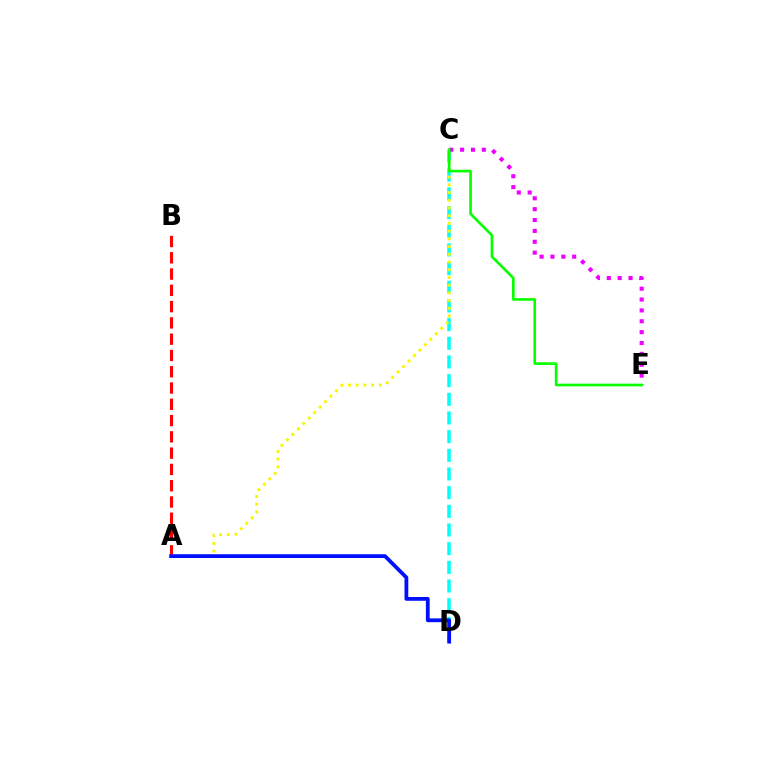{('C', 'D'): [{'color': '#00fff6', 'line_style': 'dashed', 'thickness': 2.54}], ('A', 'C'): [{'color': '#fcf500', 'line_style': 'dotted', 'thickness': 2.1}], ('C', 'E'): [{'color': '#ee00ff', 'line_style': 'dotted', 'thickness': 2.95}, {'color': '#08ff00', 'line_style': 'solid', 'thickness': 1.9}], ('A', 'B'): [{'color': '#ff0000', 'line_style': 'dashed', 'thickness': 2.21}], ('A', 'D'): [{'color': '#0010ff', 'line_style': 'solid', 'thickness': 2.73}]}